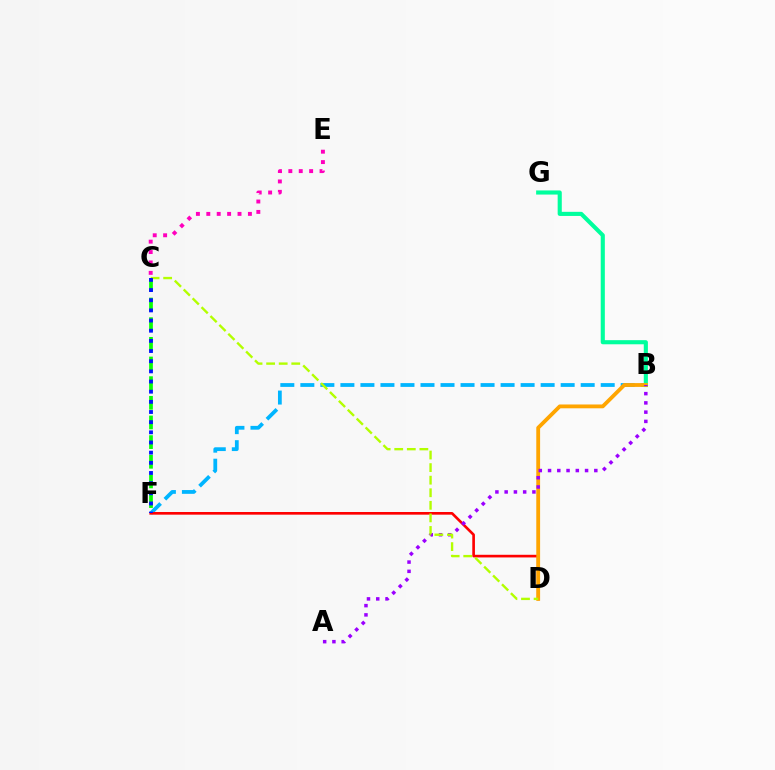{('B', 'F'): [{'color': '#00b5ff', 'line_style': 'dashed', 'thickness': 2.72}], ('C', 'F'): [{'color': '#08ff00', 'line_style': 'dashed', 'thickness': 2.67}, {'color': '#0010ff', 'line_style': 'dotted', 'thickness': 2.76}], ('B', 'G'): [{'color': '#00ff9d', 'line_style': 'solid', 'thickness': 2.96}], ('C', 'E'): [{'color': '#ff00bd', 'line_style': 'dotted', 'thickness': 2.83}], ('D', 'F'): [{'color': '#ff0000', 'line_style': 'solid', 'thickness': 1.91}], ('B', 'D'): [{'color': '#ffa500', 'line_style': 'solid', 'thickness': 2.75}], ('A', 'B'): [{'color': '#9b00ff', 'line_style': 'dotted', 'thickness': 2.51}], ('C', 'D'): [{'color': '#b3ff00', 'line_style': 'dashed', 'thickness': 1.71}]}